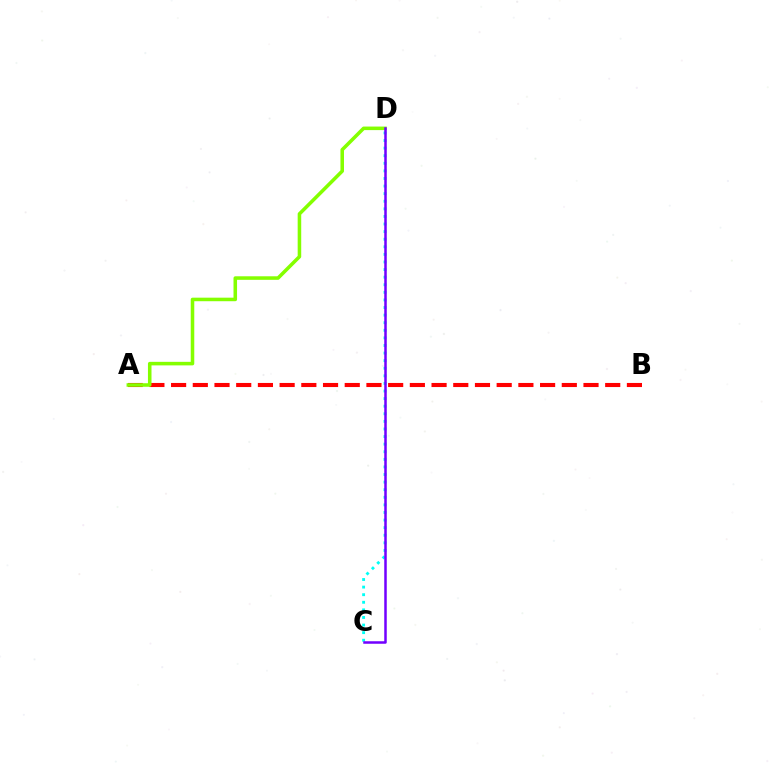{('C', 'D'): [{'color': '#00fff6', 'line_style': 'dotted', 'thickness': 2.06}, {'color': '#7200ff', 'line_style': 'solid', 'thickness': 1.81}], ('A', 'B'): [{'color': '#ff0000', 'line_style': 'dashed', 'thickness': 2.95}], ('A', 'D'): [{'color': '#84ff00', 'line_style': 'solid', 'thickness': 2.55}]}